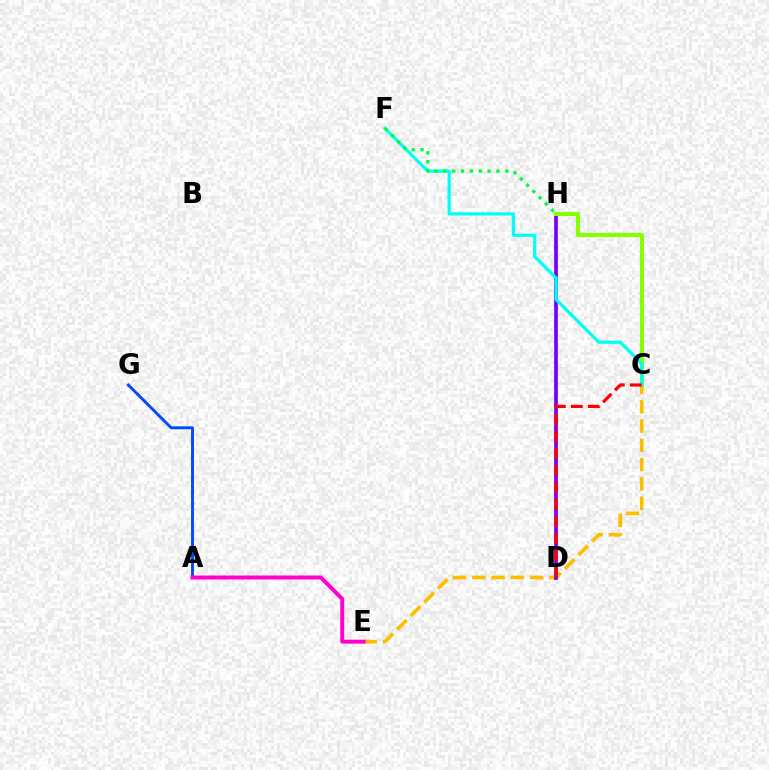{('C', 'E'): [{'color': '#ffbd00', 'line_style': 'dashed', 'thickness': 2.62}], ('D', 'H'): [{'color': '#7200ff', 'line_style': 'solid', 'thickness': 2.67}], ('A', 'G'): [{'color': '#004bff', 'line_style': 'solid', 'thickness': 2.11}], ('C', 'H'): [{'color': '#84ff00', 'line_style': 'solid', 'thickness': 2.91}], ('C', 'F'): [{'color': '#00fff6', 'line_style': 'solid', 'thickness': 2.32}], ('C', 'D'): [{'color': '#ff0000', 'line_style': 'dashed', 'thickness': 2.3}], ('F', 'H'): [{'color': '#00ff39', 'line_style': 'dotted', 'thickness': 2.4}], ('A', 'E'): [{'color': '#ff00cf', 'line_style': 'solid', 'thickness': 2.84}]}